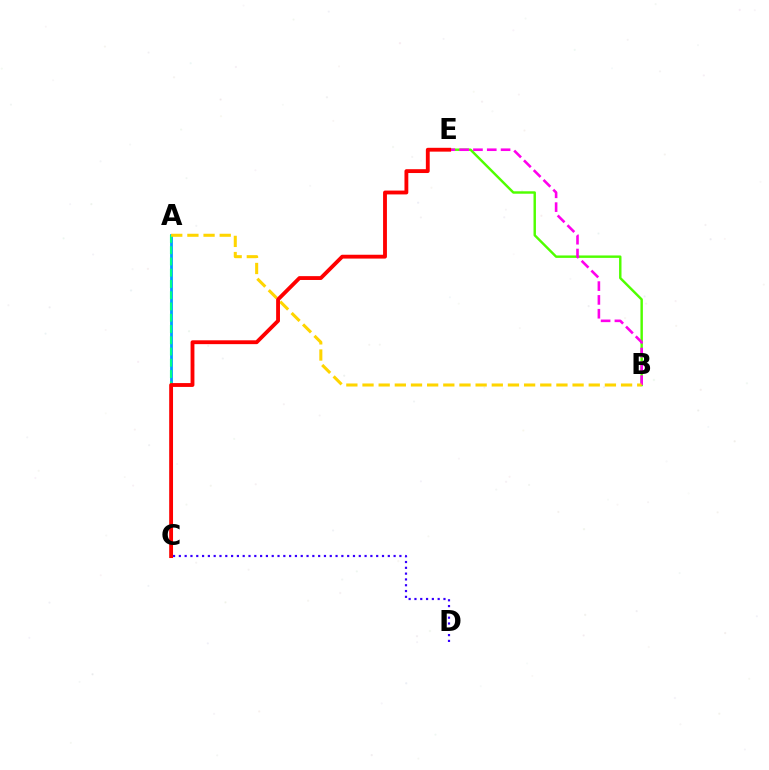{('A', 'C'): [{'color': '#009eff', 'line_style': 'solid', 'thickness': 2.01}, {'color': '#00ff86', 'line_style': 'dashed', 'thickness': 1.53}], ('C', 'D'): [{'color': '#3700ff', 'line_style': 'dotted', 'thickness': 1.58}], ('B', 'E'): [{'color': '#4fff00', 'line_style': 'solid', 'thickness': 1.75}, {'color': '#ff00ed', 'line_style': 'dashed', 'thickness': 1.88}], ('A', 'B'): [{'color': '#ffd500', 'line_style': 'dashed', 'thickness': 2.2}], ('C', 'E'): [{'color': '#ff0000', 'line_style': 'solid', 'thickness': 2.77}]}